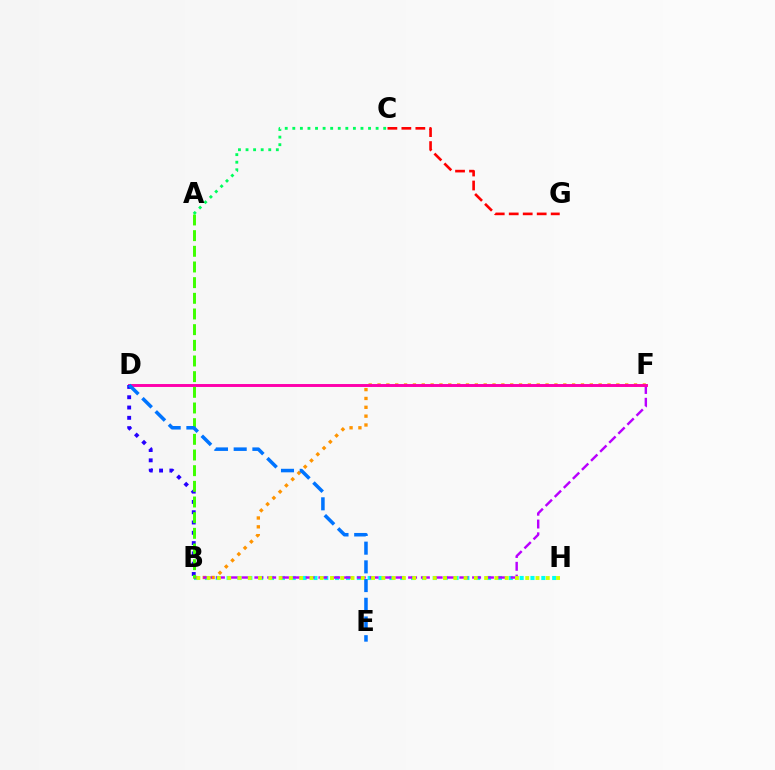{('B', 'H'): [{'color': '#00fff6', 'line_style': 'dotted', 'thickness': 2.95}, {'color': '#d1ff00', 'line_style': 'dotted', 'thickness': 2.79}], ('B', 'F'): [{'color': '#ff9400', 'line_style': 'dotted', 'thickness': 2.4}, {'color': '#b900ff', 'line_style': 'dashed', 'thickness': 1.74}], ('D', 'F'): [{'color': '#ff00ac', 'line_style': 'solid', 'thickness': 2.11}], ('B', 'D'): [{'color': '#2500ff', 'line_style': 'dotted', 'thickness': 2.8}], ('C', 'G'): [{'color': '#ff0000', 'line_style': 'dashed', 'thickness': 1.9}], ('A', 'B'): [{'color': '#3dff00', 'line_style': 'dashed', 'thickness': 2.13}], ('D', 'E'): [{'color': '#0074ff', 'line_style': 'dashed', 'thickness': 2.54}], ('A', 'C'): [{'color': '#00ff5c', 'line_style': 'dotted', 'thickness': 2.06}]}